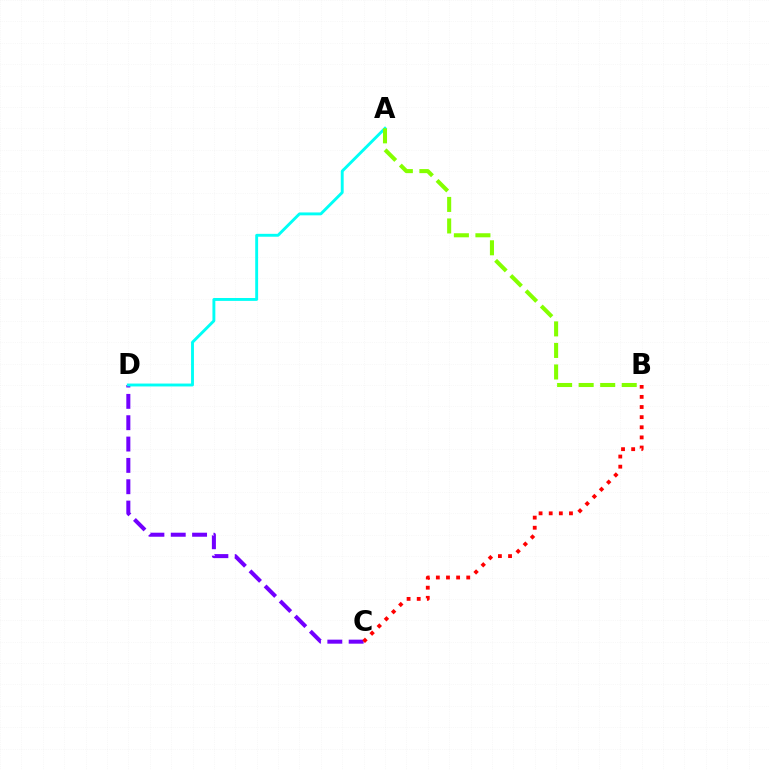{('C', 'D'): [{'color': '#7200ff', 'line_style': 'dashed', 'thickness': 2.9}], ('B', 'C'): [{'color': '#ff0000', 'line_style': 'dotted', 'thickness': 2.75}], ('A', 'D'): [{'color': '#00fff6', 'line_style': 'solid', 'thickness': 2.08}], ('A', 'B'): [{'color': '#84ff00', 'line_style': 'dashed', 'thickness': 2.93}]}